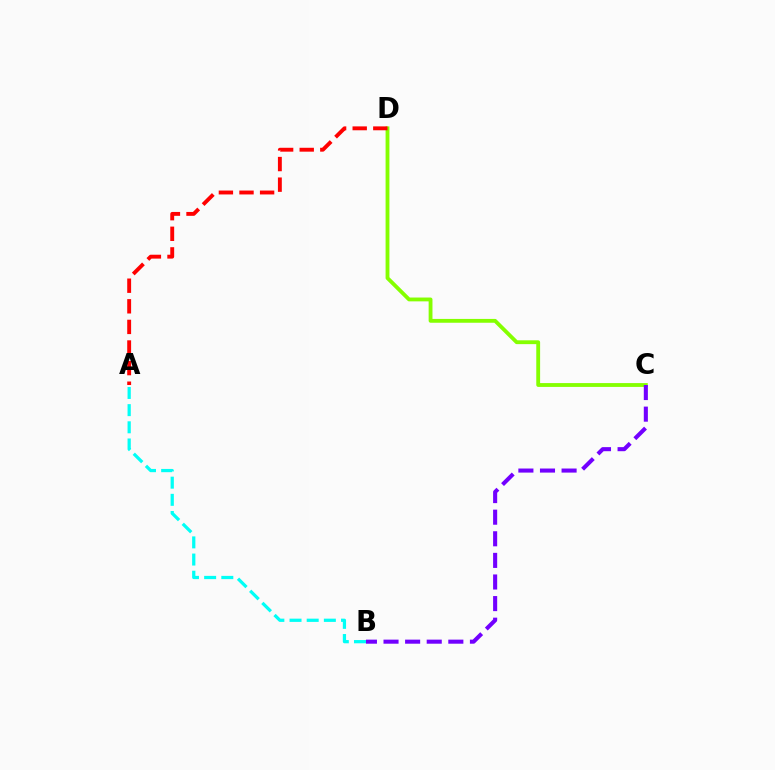{('A', 'B'): [{'color': '#00fff6', 'line_style': 'dashed', 'thickness': 2.33}], ('C', 'D'): [{'color': '#84ff00', 'line_style': 'solid', 'thickness': 2.76}], ('B', 'C'): [{'color': '#7200ff', 'line_style': 'dashed', 'thickness': 2.93}], ('A', 'D'): [{'color': '#ff0000', 'line_style': 'dashed', 'thickness': 2.8}]}